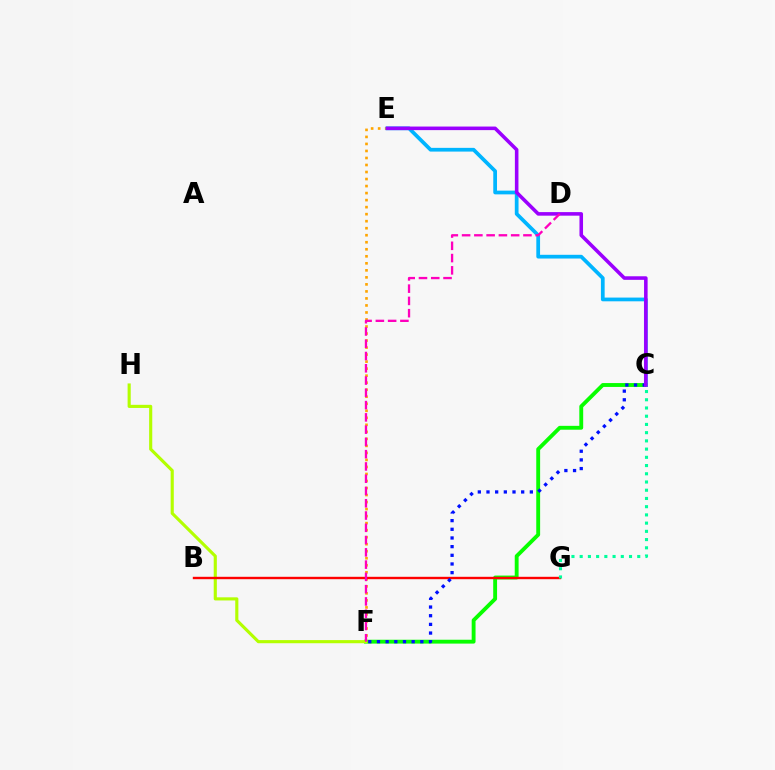{('E', 'F'): [{'color': '#ffa500', 'line_style': 'dotted', 'thickness': 1.91}], ('C', 'F'): [{'color': '#08ff00', 'line_style': 'solid', 'thickness': 2.78}, {'color': '#0010ff', 'line_style': 'dotted', 'thickness': 2.36}], ('F', 'H'): [{'color': '#b3ff00', 'line_style': 'solid', 'thickness': 2.25}], ('B', 'G'): [{'color': '#ff0000', 'line_style': 'solid', 'thickness': 1.72}], ('C', 'E'): [{'color': '#00b5ff', 'line_style': 'solid', 'thickness': 2.69}, {'color': '#9b00ff', 'line_style': 'solid', 'thickness': 2.57}], ('D', 'F'): [{'color': '#ff00bd', 'line_style': 'dashed', 'thickness': 1.67}], ('C', 'G'): [{'color': '#00ff9d', 'line_style': 'dotted', 'thickness': 2.23}]}